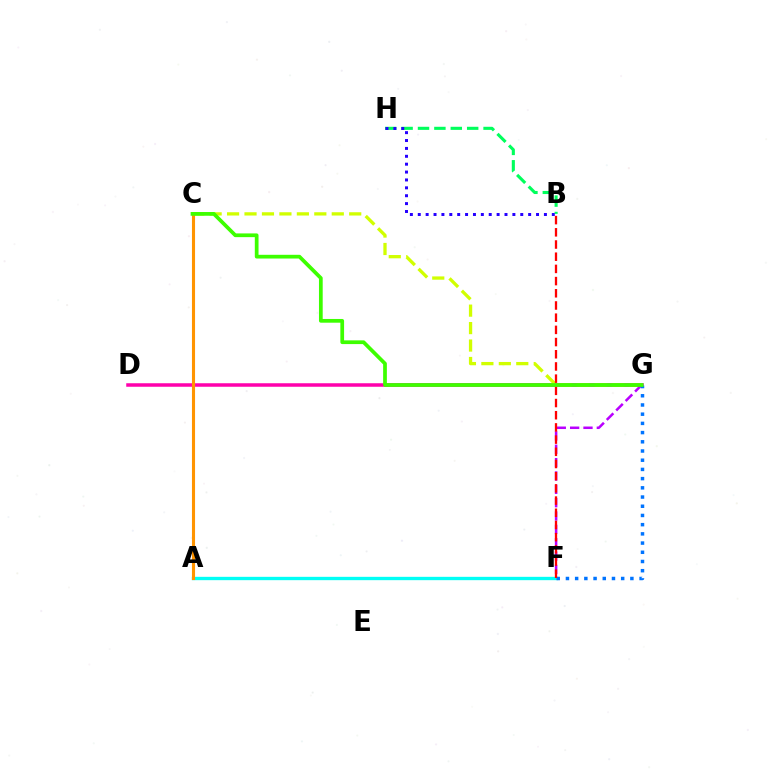{('D', 'G'): [{'color': '#ff00ac', 'line_style': 'solid', 'thickness': 2.53}], ('C', 'G'): [{'color': '#d1ff00', 'line_style': 'dashed', 'thickness': 2.37}, {'color': '#3dff00', 'line_style': 'solid', 'thickness': 2.68}], ('F', 'G'): [{'color': '#b900ff', 'line_style': 'dashed', 'thickness': 1.81}, {'color': '#0074ff', 'line_style': 'dotted', 'thickness': 2.5}], ('A', 'F'): [{'color': '#00fff6', 'line_style': 'solid', 'thickness': 2.41}], ('A', 'C'): [{'color': '#ff9400', 'line_style': 'solid', 'thickness': 2.23}], ('B', 'H'): [{'color': '#00ff5c', 'line_style': 'dashed', 'thickness': 2.23}, {'color': '#2500ff', 'line_style': 'dotted', 'thickness': 2.14}], ('B', 'F'): [{'color': '#ff0000', 'line_style': 'dashed', 'thickness': 1.66}]}